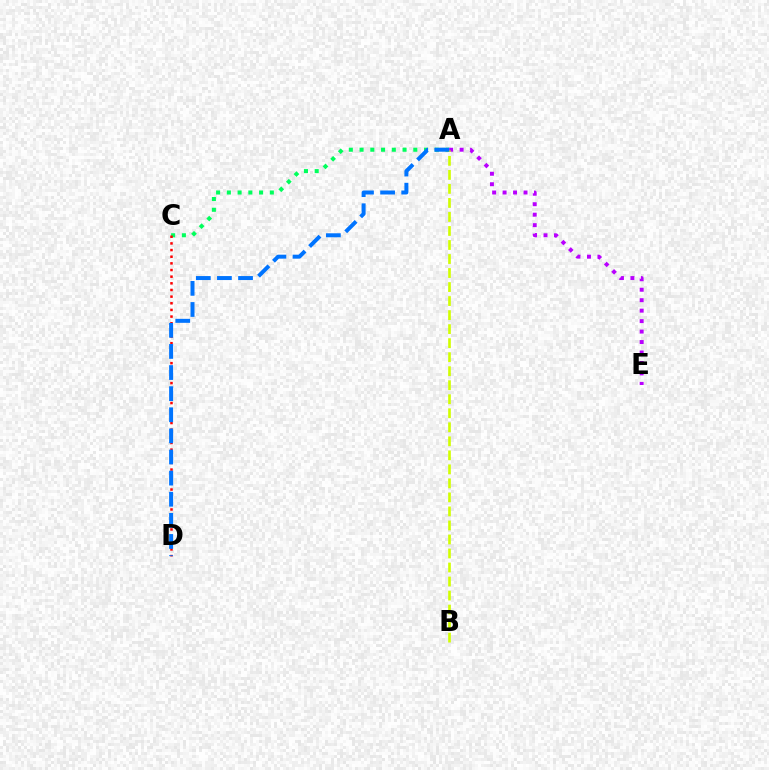{('A', 'C'): [{'color': '#00ff5c', 'line_style': 'dotted', 'thickness': 2.92}], ('C', 'D'): [{'color': '#ff0000', 'line_style': 'dotted', 'thickness': 1.81}], ('A', 'E'): [{'color': '#b900ff', 'line_style': 'dotted', 'thickness': 2.84}], ('A', 'B'): [{'color': '#d1ff00', 'line_style': 'dashed', 'thickness': 1.9}], ('A', 'D'): [{'color': '#0074ff', 'line_style': 'dashed', 'thickness': 2.87}]}